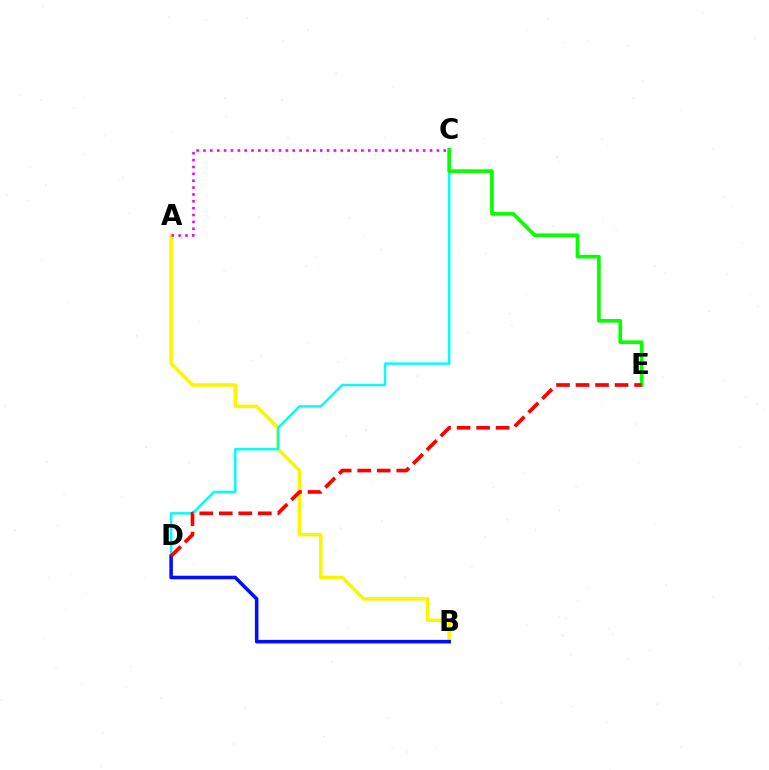{('A', 'B'): [{'color': '#fcf500', 'line_style': 'solid', 'thickness': 2.52}], ('C', 'D'): [{'color': '#00fff6', 'line_style': 'solid', 'thickness': 1.77}], ('B', 'D'): [{'color': '#0010ff', 'line_style': 'solid', 'thickness': 2.56}], ('C', 'E'): [{'color': '#08ff00', 'line_style': 'solid', 'thickness': 2.64}], ('A', 'C'): [{'color': '#ee00ff', 'line_style': 'dotted', 'thickness': 1.87}], ('D', 'E'): [{'color': '#ff0000', 'line_style': 'dashed', 'thickness': 2.65}]}